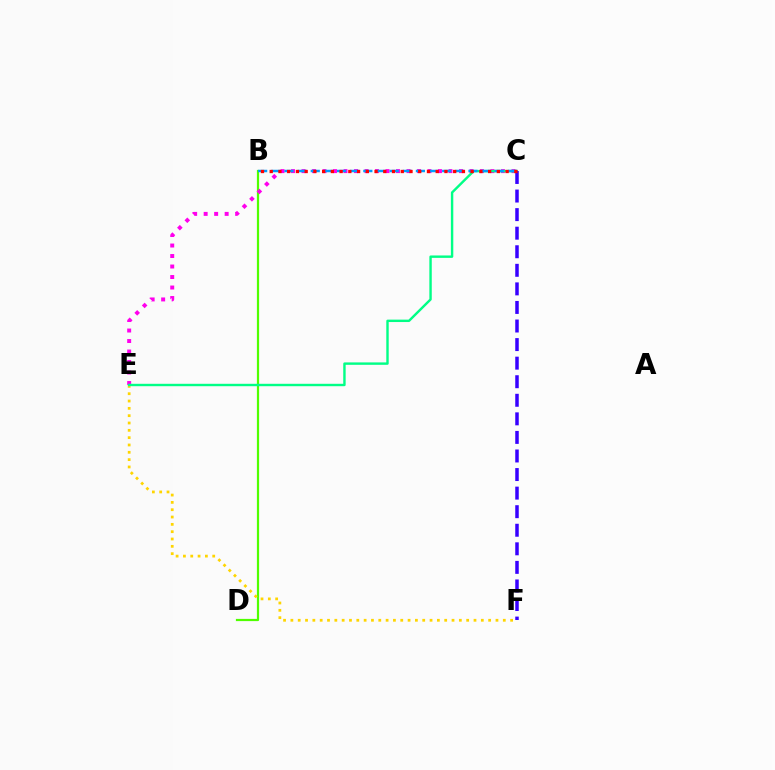{('B', 'D'): [{'color': '#4fff00', 'line_style': 'solid', 'thickness': 1.6}], ('C', 'E'): [{'color': '#ff00ed', 'line_style': 'dotted', 'thickness': 2.85}, {'color': '#00ff86', 'line_style': 'solid', 'thickness': 1.73}], ('E', 'F'): [{'color': '#ffd500', 'line_style': 'dotted', 'thickness': 1.99}], ('C', 'F'): [{'color': '#3700ff', 'line_style': 'dashed', 'thickness': 2.52}], ('B', 'C'): [{'color': '#009eff', 'line_style': 'dashed', 'thickness': 1.79}, {'color': '#ff0000', 'line_style': 'dotted', 'thickness': 2.37}]}